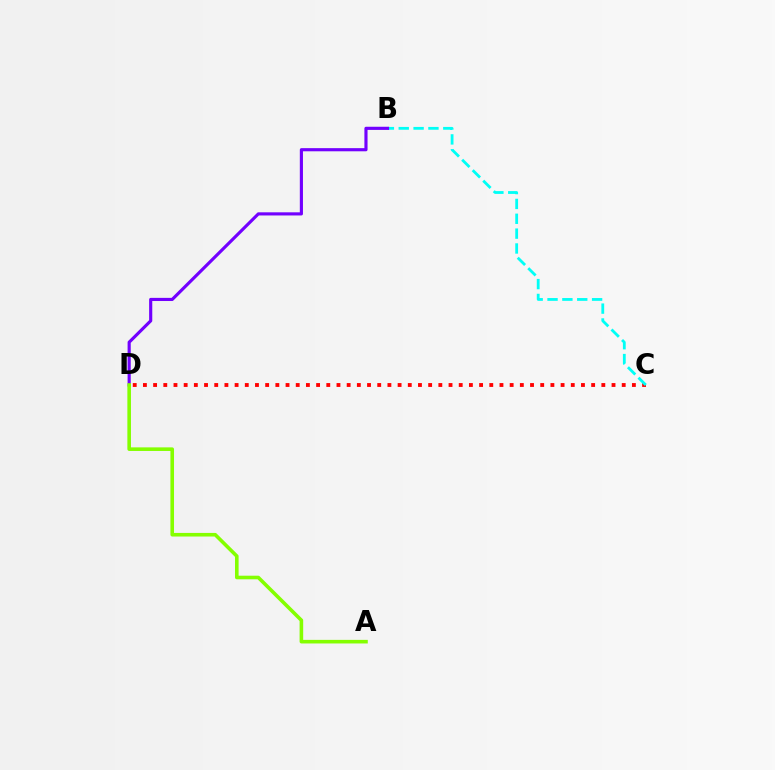{('C', 'D'): [{'color': '#ff0000', 'line_style': 'dotted', 'thickness': 2.77}], ('B', 'C'): [{'color': '#00fff6', 'line_style': 'dashed', 'thickness': 2.02}], ('B', 'D'): [{'color': '#7200ff', 'line_style': 'solid', 'thickness': 2.26}], ('A', 'D'): [{'color': '#84ff00', 'line_style': 'solid', 'thickness': 2.59}]}